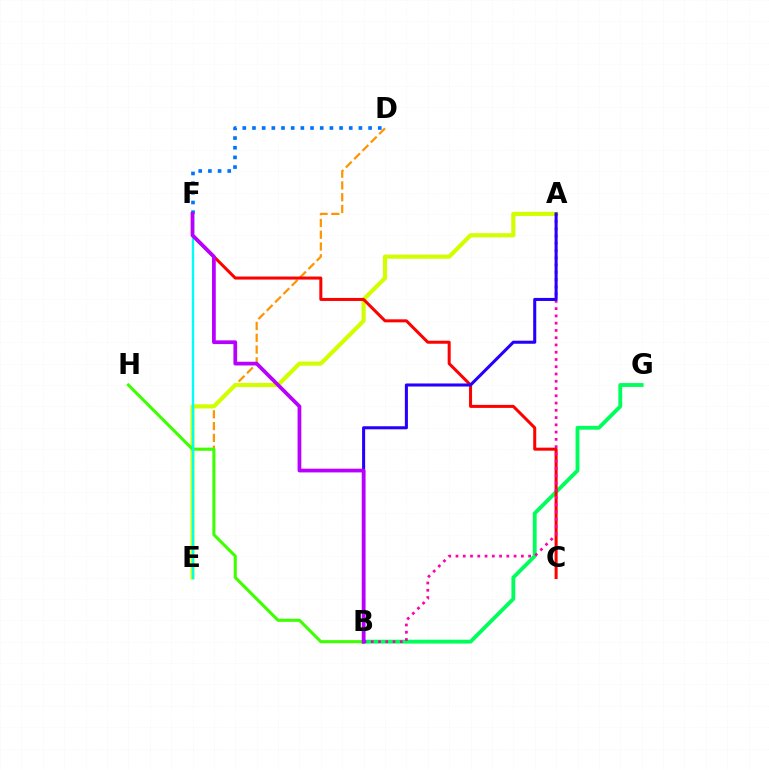{('D', 'E'): [{'color': '#ff9400', 'line_style': 'dashed', 'thickness': 1.6}], ('B', 'G'): [{'color': '#00ff5c', 'line_style': 'solid', 'thickness': 2.77}], ('A', 'E'): [{'color': '#d1ff00', 'line_style': 'solid', 'thickness': 2.99}], ('D', 'F'): [{'color': '#0074ff', 'line_style': 'dotted', 'thickness': 2.63}], ('B', 'H'): [{'color': '#3dff00', 'line_style': 'solid', 'thickness': 2.21}], ('C', 'F'): [{'color': '#ff0000', 'line_style': 'solid', 'thickness': 2.18}], ('A', 'B'): [{'color': '#ff00ac', 'line_style': 'dotted', 'thickness': 1.97}, {'color': '#2500ff', 'line_style': 'solid', 'thickness': 2.2}], ('E', 'F'): [{'color': '#00fff6', 'line_style': 'solid', 'thickness': 1.7}], ('B', 'F'): [{'color': '#b900ff', 'line_style': 'solid', 'thickness': 2.69}]}